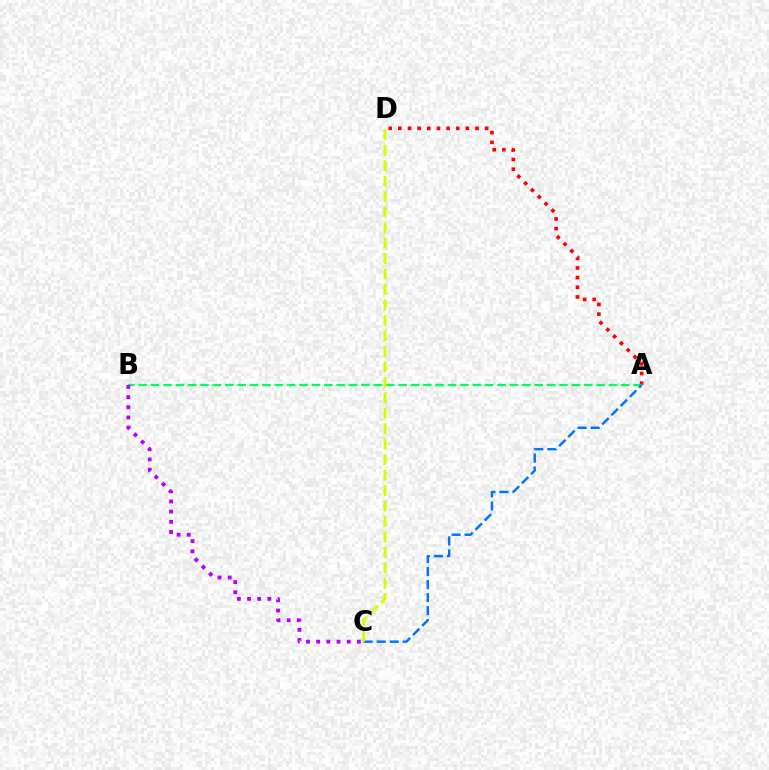{('A', 'D'): [{'color': '#ff0000', 'line_style': 'dotted', 'thickness': 2.62}], ('A', 'B'): [{'color': '#00ff5c', 'line_style': 'dashed', 'thickness': 1.68}], ('A', 'C'): [{'color': '#0074ff', 'line_style': 'dashed', 'thickness': 1.77}], ('C', 'D'): [{'color': '#d1ff00', 'line_style': 'dashed', 'thickness': 2.1}], ('B', 'C'): [{'color': '#b900ff', 'line_style': 'dotted', 'thickness': 2.76}]}